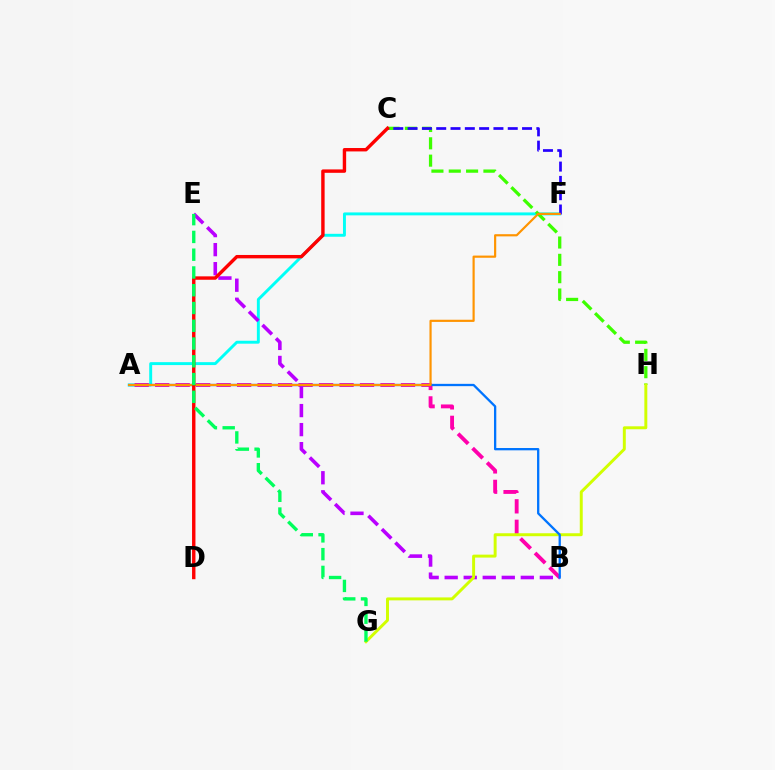{('A', 'F'): [{'color': '#00fff6', 'line_style': 'solid', 'thickness': 2.11}, {'color': '#ff9400', 'line_style': 'solid', 'thickness': 1.57}], ('A', 'B'): [{'color': '#ff00ac', 'line_style': 'dashed', 'thickness': 2.78}, {'color': '#0074ff', 'line_style': 'solid', 'thickness': 1.66}], ('C', 'H'): [{'color': '#3dff00', 'line_style': 'dashed', 'thickness': 2.35}], ('B', 'E'): [{'color': '#b900ff', 'line_style': 'dashed', 'thickness': 2.59}], ('G', 'H'): [{'color': '#d1ff00', 'line_style': 'solid', 'thickness': 2.12}], ('C', 'F'): [{'color': '#2500ff', 'line_style': 'dashed', 'thickness': 1.94}], ('C', 'D'): [{'color': '#ff0000', 'line_style': 'solid', 'thickness': 2.45}], ('E', 'G'): [{'color': '#00ff5c', 'line_style': 'dashed', 'thickness': 2.41}]}